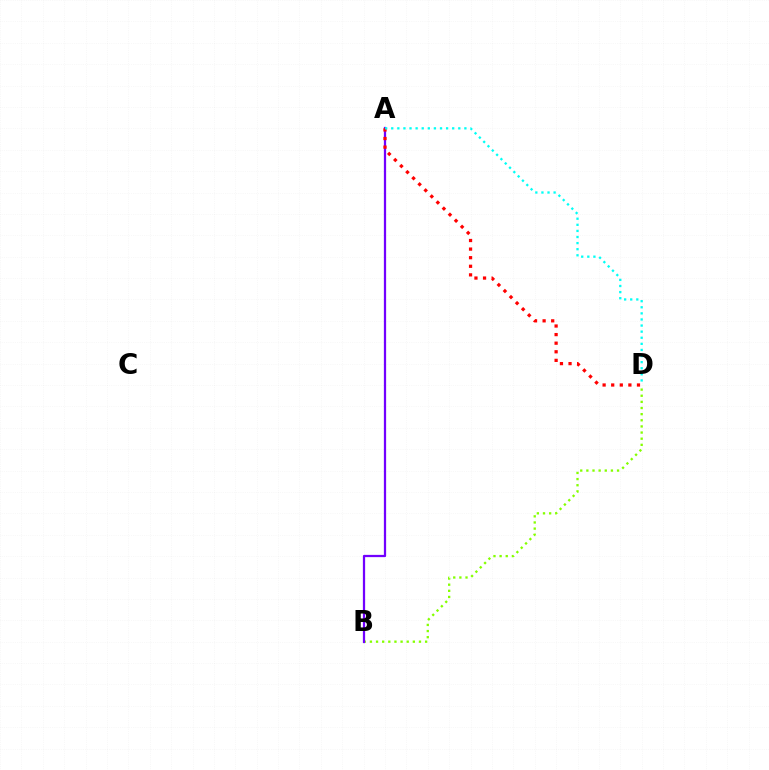{('B', 'D'): [{'color': '#84ff00', 'line_style': 'dotted', 'thickness': 1.67}], ('A', 'B'): [{'color': '#7200ff', 'line_style': 'solid', 'thickness': 1.62}], ('A', 'D'): [{'color': '#ff0000', 'line_style': 'dotted', 'thickness': 2.33}, {'color': '#00fff6', 'line_style': 'dotted', 'thickness': 1.66}]}